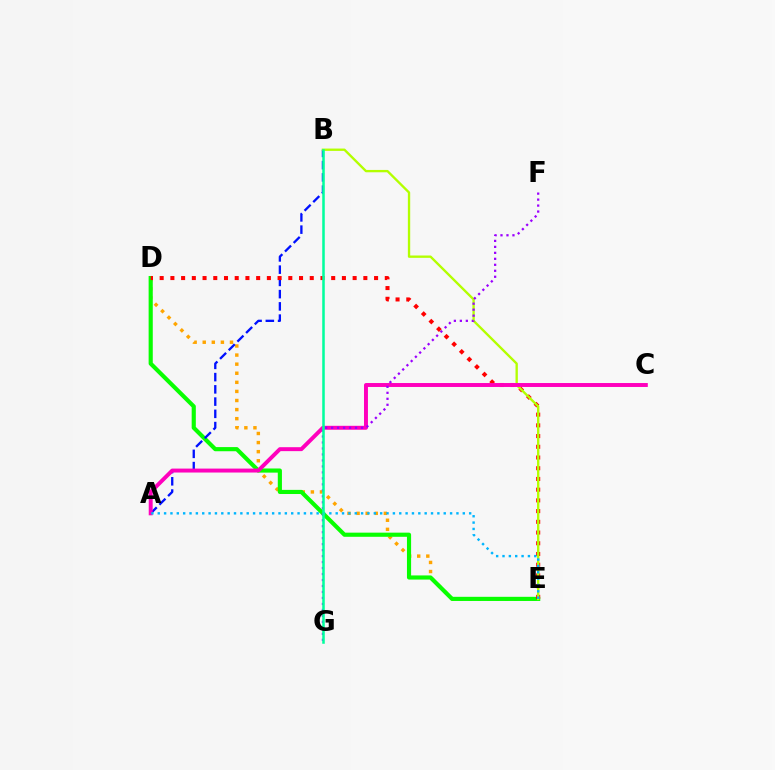{('D', 'E'): [{'color': '#ffa500', 'line_style': 'dotted', 'thickness': 2.47}, {'color': '#08ff00', 'line_style': 'solid', 'thickness': 2.98}, {'color': '#ff0000', 'line_style': 'dotted', 'thickness': 2.91}], ('A', 'B'): [{'color': '#0010ff', 'line_style': 'dashed', 'thickness': 1.66}], ('B', 'E'): [{'color': '#b3ff00', 'line_style': 'solid', 'thickness': 1.69}], ('A', 'C'): [{'color': '#ff00bd', 'line_style': 'solid', 'thickness': 2.84}], ('A', 'E'): [{'color': '#00b5ff', 'line_style': 'dotted', 'thickness': 1.73}], ('F', 'G'): [{'color': '#9b00ff', 'line_style': 'dotted', 'thickness': 1.62}], ('B', 'G'): [{'color': '#00ff9d', 'line_style': 'solid', 'thickness': 1.82}]}